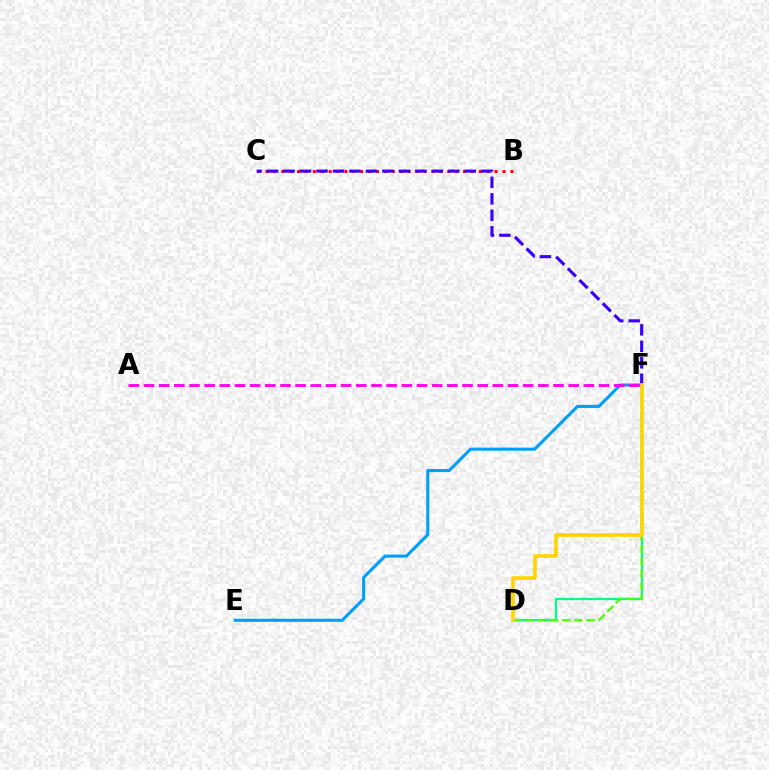{('B', 'C'): [{'color': '#ff0000', 'line_style': 'dotted', 'thickness': 2.15}], ('C', 'F'): [{'color': '#3700ff', 'line_style': 'dashed', 'thickness': 2.24}], ('E', 'F'): [{'color': '#009eff', 'line_style': 'solid', 'thickness': 2.22}], ('D', 'F'): [{'color': '#00ff86', 'line_style': 'solid', 'thickness': 1.64}, {'color': '#4fff00', 'line_style': 'dashed', 'thickness': 1.65}, {'color': '#ffd500', 'line_style': 'solid', 'thickness': 2.63}], ('A', 'F'): [{'color': '#ff00ed', 'line_style': 'dashed', 'thickness': 2.06}]}